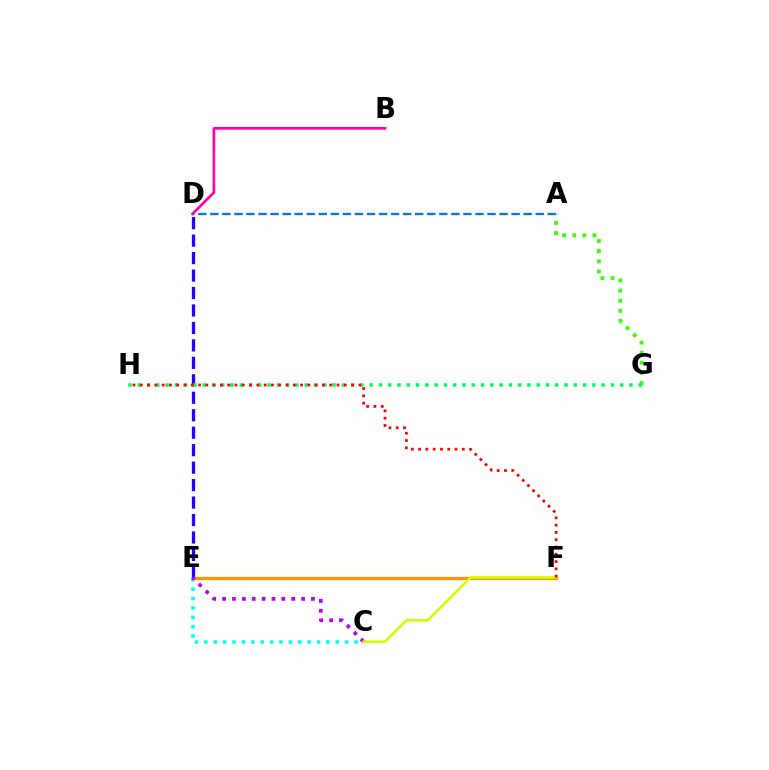{('E', 'F'): [{'color': '#ff9400', 'line_style': 'solid', 'thickness': 2.33}], ('D', 'E'): [{'color': '#2500ff', 'line_style': 'dashed', 'thickness': 2.37}], ('B', 'D'): [{'color': '#ff00ac', 'line_style': 'solid', 'thickness': 1.92}], ('C', 'E'): [{'color': '#00fff6', 'line_style': 'dotted', 'thickness': 2.55}, {'color': '#b900ff', 'line_style': 'dotted', 'thickness': 2.68}], ('A', 'G'): [{'color': '#3dff00', 'line_style': 'dotted', 'thickness': 2.75}], ('C', 'F'): [{'color': '#d1ff00', 'line_style': 'solid', 'thickness': 1.87}], ('A', 'D'): [{'color': '#0074ff', 'line_style': 'dashed', 'thickness': 1.64}], ('G', 'H'): [{'color': '#00ff5c', 'line_style': 'dotted', 'thickness': 2.52}], ('F', 'H'): [{'color': '#ff0000', 'line_style': 'dotted', 'thickness': 1.98}]}